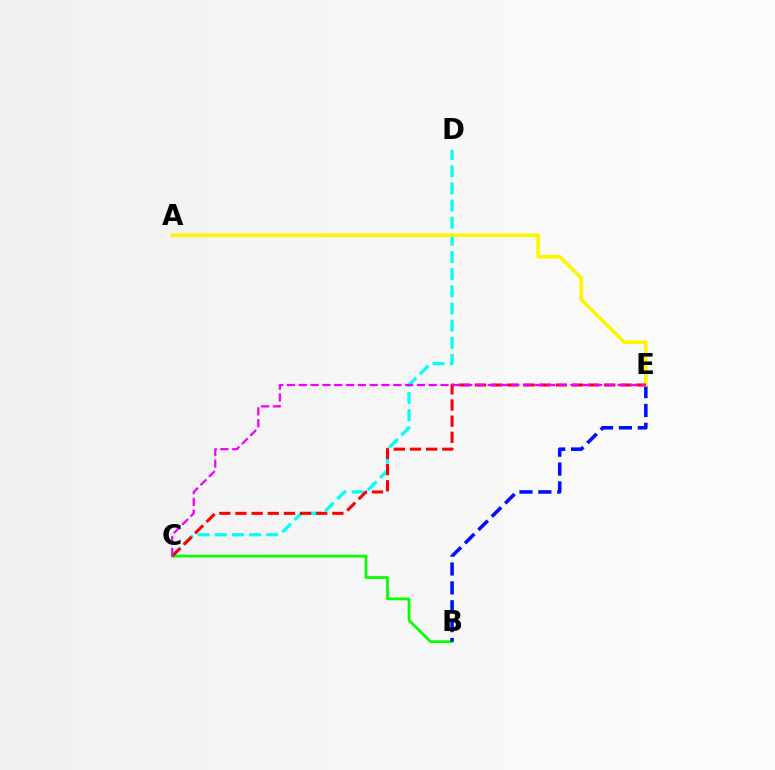{('C', 'D'): [{'color': '#00fff6', 'line_style': 'dashed', 'thickness': 2.33}], ('B', 'C'): [{'color': '#08ff00', 'line_style': 'solid', 'thickness': 1.99}], ('B', 'E'): [{'color': '#0010ff', 'line_style': 'dashed', 'thickness': 2.56}], ('A', 'E'): [{'color': '#fcf500', 'line_style': 'solid', 'thickness': 2.62}], ('C', 'E'): [{'color': '#ff0000', 'line_style': 'dashed', 'thickness': 2.19}, {'color': '#ee00ff', 'line_style': 'dashed', 'thickness': 1.6}]}